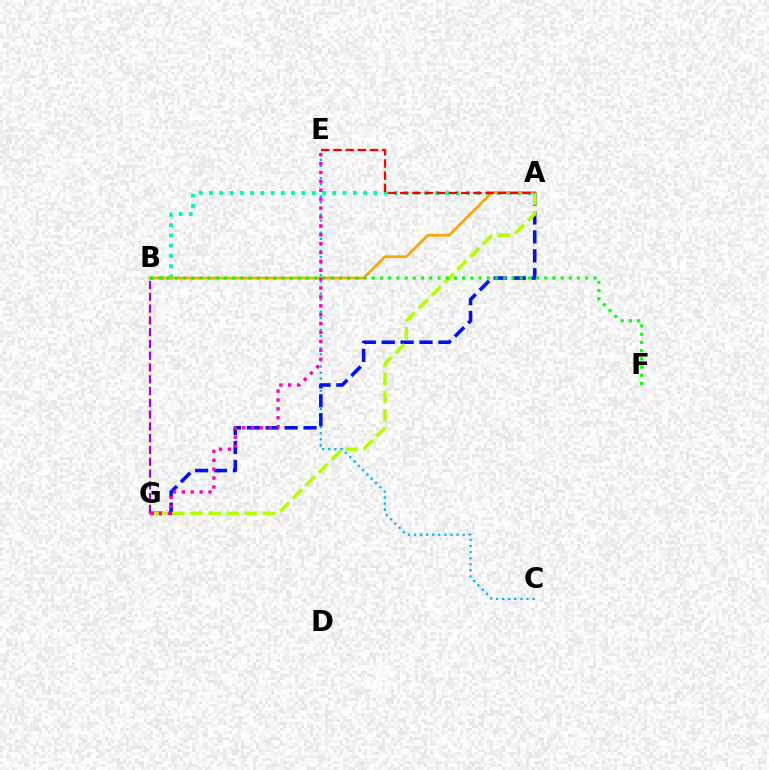{('C', 'E'): [{'color': '#00b5ff', 'line_style': 'dotted', 'thickness': 1.65}], ('A', 'B'): [{'color': '#00ff9d', 'line_style': 'dotted', 'thickness': 2.79}, {'color': '#ffa500', 'line_style': 'solid', 'thickness': 1.93}], ('B', 'G'): [{'color': '#9b00ff', 'line_style': 'dashed', 'thickness': 1.6}], ('A', 'G'): [{'color': '#0010ff', 'line_style': 'dashed', 'thickness': 2.57}, {'color': '#b3ff00', 'line_style': 'dashed', 'thickness': 2.47}], ('B', 'F'): [{'color': '#08ff00', 'line_style': 'dotted', 'thickness': 2.23}], ('E', 'G'): [{'color': '#ff00bd', 'line_style': 'dotted', 'thickness': 2.41}], ('A', 'E'): [{'color': '#ff0000', 'line_style': 'dashed', 'thickness': 1.66}]}